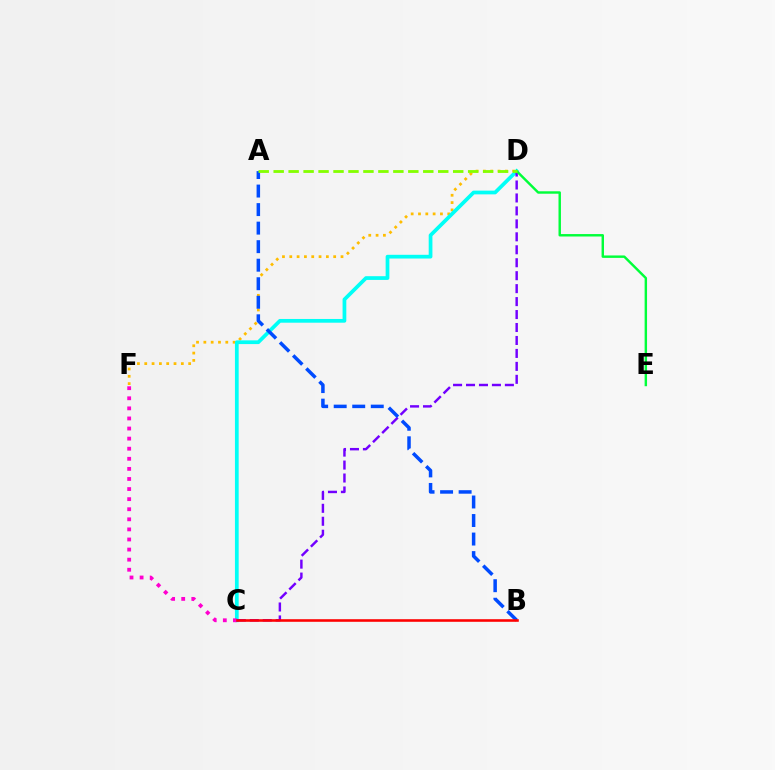{('D', 'F'): [{'color': '#ffbd00', 'line_style': 'dotted', 'thickness': 1.99}], ('C', 'D'): [{'color': '#00fff6', 'line_style': 'solid', 'thickness': 2.68}, {'color': '#7200ff', 'line_style': 'dashed', 'thickness': 1.76}], ('C', 'F'): [{'color': '#ff00cf', 'line_style': 'dotted', 'thickness': 2.74}], ('D', 'E'): [{'color': '#00ff39', 'line_style': 'solid', 'thickness': 1.75}], ('A', 'B'): [{'color': '#004bff', 'line_style': 'dashed', 'thickness': 2.52}], ('B', 'C'): [{'color': '#ff0000', 'line_style': 'solid', 'thickness': 1.86}], ('A', 'D'): [{'color': '#84ff00', 'line_style': 'dashed', 'thickness': 2.03}]}